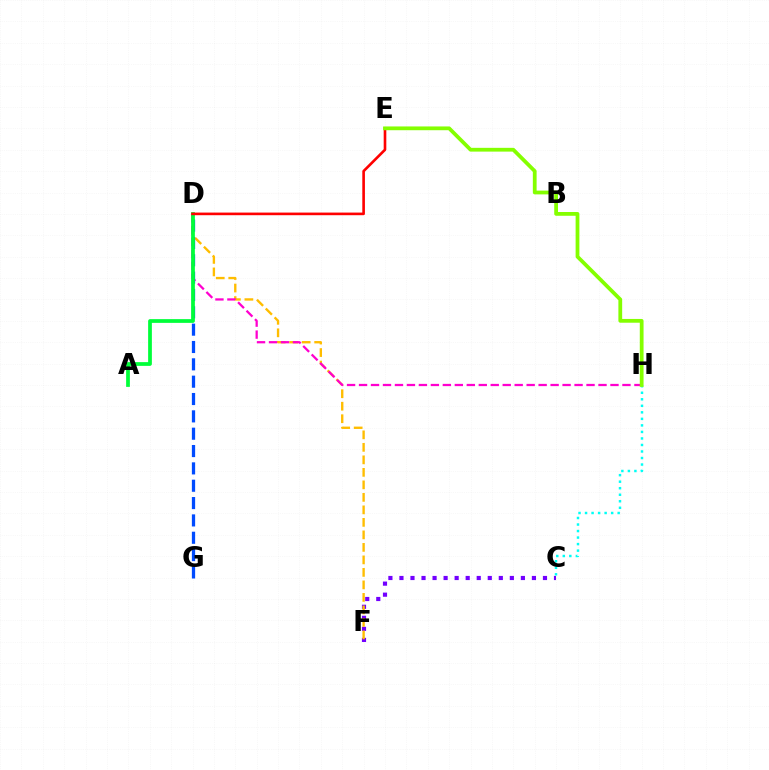{('C', 'F'): [{'color': '#7200ff', 'line_style': 'dotted', 'thickness': 3.0}], ('D', 'F'): [{'color': '#ffbd00', 'line_style': 'dashed', 'thickness': 1.7}], ('D', 'H'): [{'color': '#ff00cf', 'line_style': 'dashed', 'thickness': 1.63}], ('D', 'G'): [{'color': '#004bff', 'line_style': 'dashed', 'thickness': 2.36}], ('A', 'D'): [{'color': '#00ff39', 'line_style': 'solid', 'thickness': 2.69}], ('D', 'E'): [{'color': '#ff0000', 'line_style': 'solid', 'thickness': 1.89}], ('C', 'H'): [{'color': '#00fff6', 'line_style': 'dotted', 'thickness': 1.77}], ('E', 'H'): [{'color': '#84ff00', 'line_style': 'solid', 'thickness': 2.72}]}